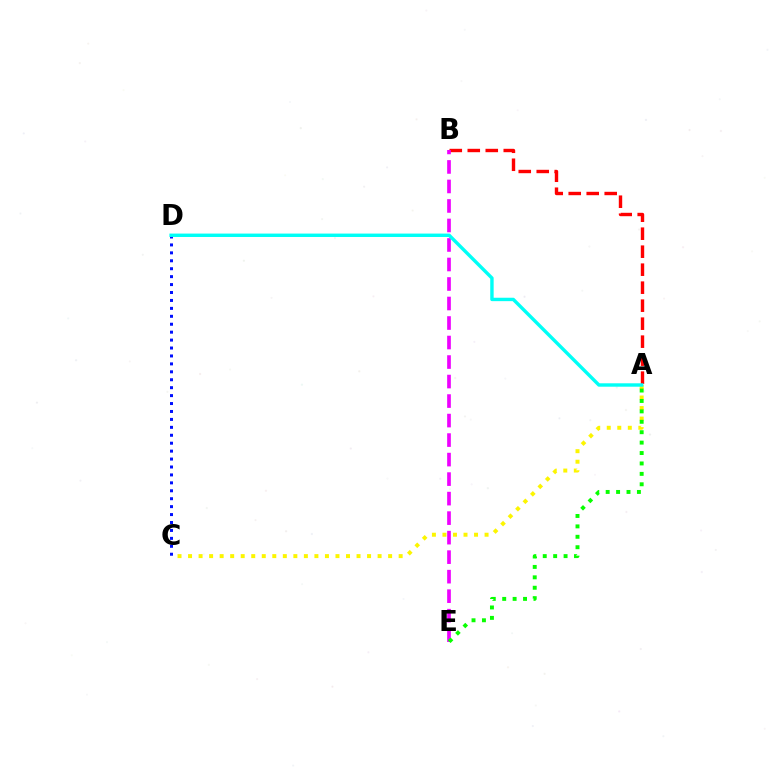{('A', 'B'): [{'color': '#ff0000', 'line_style': 'dashed', 'thickness': 2.44}], ('B', 'E'): [{'color': '#ee00ff', 'line_style': 'dashed', 'thickness': 2.65}], ('C', 'D'): [{'color': '#0010ff', 'line_style': 'dotted', 'thickness': 2.15}], ('A', 'C'): [{'color': '#fcf500', 'line_style': 'dotted', 'thickness': 2.86}], ('A', 'E'): [{'color': '#08ff00', 'line_style': 'dotted', 'thickness': 2.83}], ('A', 'D'): [{'color': '#00fff6', 'line_style': 'solid', 'thickness': 2.45}]}